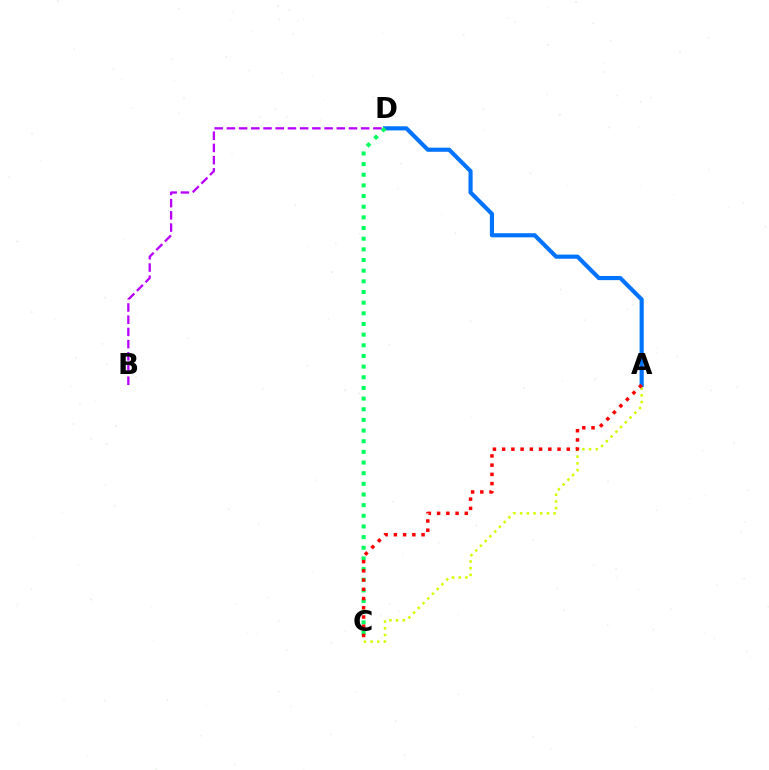{('A', 'D'): [{'color': '#0074ff', 'line_style': 'solid', 'thickness': 2.98}], ('B', 'D'): [{'color': '#b900ff', 'line_style': 'dashed', 'thickness': 1.66}], ('C', 'D'): [{'color': '#00ff5c', 'line_style': 'dotted', 'thickness': 2.9}], ('A', 'C'): [{'color': '#d1ff00', 'line_style': 'dotted', 'thickness': 1.82}, {'color': '#ff0000', 'line_style': 'dotted', 'thickness': 2.51}]}